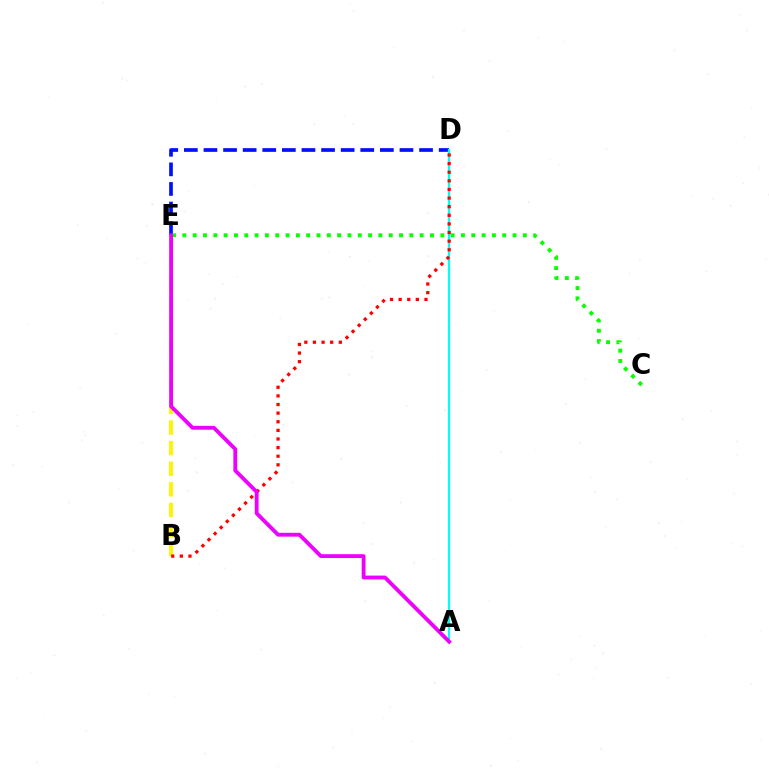{('C', 'E'): [{'color': '#08ff00', 'line_style': 'dotted', 'thickness': 2.8}], ('D', 'E'): [{'color': '#0010ff', 'line_style': 'dashed', 'thickness': 2.66}], ('A', 'D'): [{'color': '#00fff6', 'line_style': 'solid', 'thickness': 1.61}], ('B', 'E'): [{'color': '#fcf500', 'line_style': 'dashed', 'thickness': 2.8}], ('B', 'D'): [{'color': '#ff0000', 'line_style': 'dotted', 'thickness': 2.34}], ('A', 'E'): [{'color': '#ee00ff', 'line_style': 'solid', 'thickness': 2.76}]}